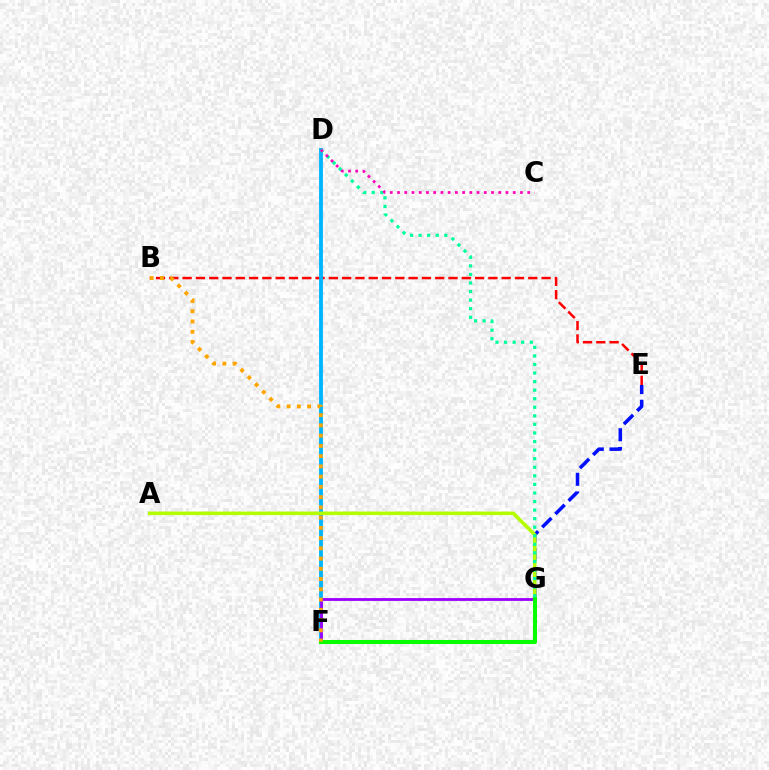{('E', 'G'): [{'color': '#0010ff', 'line_style': 'dashed', 'thickness': 2.54}], ('B', 'E'): [{'color': '#ff0000', 'line_style': 'dashed', 'thickness': 1.81}], ('D', 'F'): [{'color': '#00b5ff', 'line_style': 'solid', 'thickness': 2.77}], ('F', 'G'): [{'color': '#9b00ff', 'line_style': 'solid', 'thickness': 2.03}, {'color': '#08ff00', 'line_style': 'solid', 'thickness': 2.91}], ('A', 'G'): [{'color': '#b3ff00', 'line_style': 'solid', 'thickness': 2.56}], ('B', 'F'): [{'color': '#ffa500', 'line_style': 'dotted', 'thickness': 2.78}], ('D', 'G'): [{'color': '#00ff9d', 'line_style': 'dotted', 'thickness': 2.33}], ('C', 'D'): [{'color': '#ff00bd', 'line_style': 'dotted', 'thickness': 1.97}]}